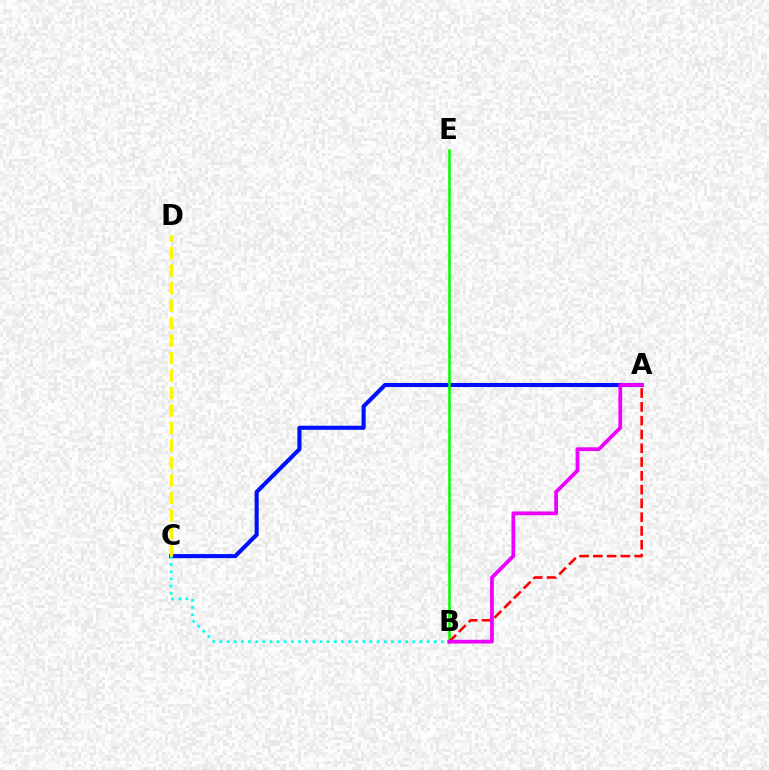{('A', 'C'): [{'color': '#0010ff', 'line_style': 'solid', 'thickness': 2.94}], ('B', 'E'): [{'color': '#08ff00', 'line_style': 'solid', 'thickness': 1.87}], ('B', 'C'): [{'color': '#00fff6', 'line_style': 'dotted', 'thickness': 1.94}], ('A', 'B'): [{'color': '#ff0000', 'line_style': 'dashed', 'thickness': 1.87}, {'color': '#ee00ff', 'line_style': 'solid', 'thickness': 2.71}], ('C', 'D'): [{'color': '#fcf500', 'line_style': 'dashed', 'thickness': 2.37}]}